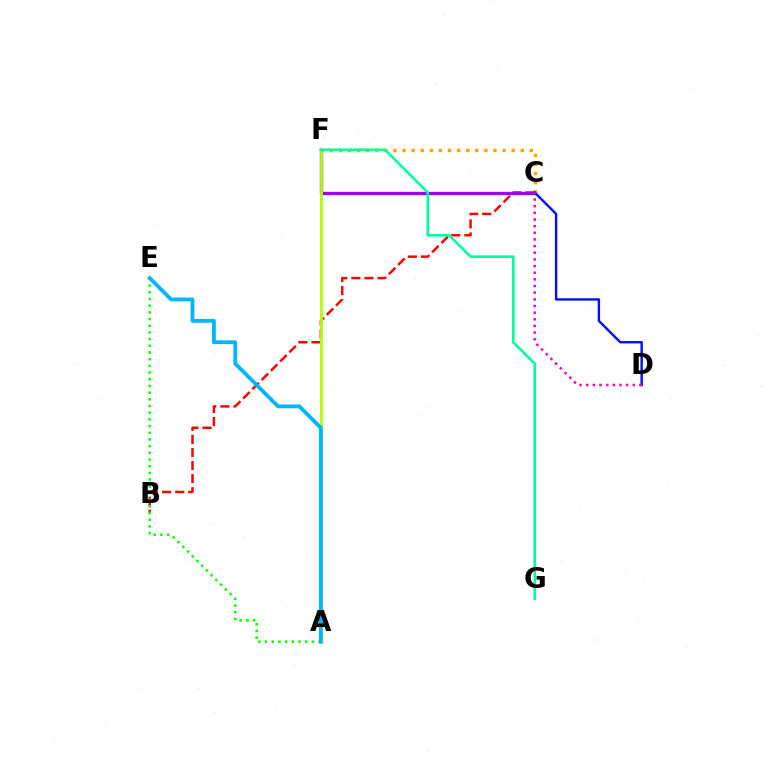{('B', 'C'): [{'color': '#ff0000', 'line_style': 'dashed', 'thickness': 1.78}], ('C', 'F'): [{'color': '#9b00ff', 'line_style': 'solid', 'thickness': 2.39}, {'color': '#ffa500', 'line_style': 'dotted', 'thickness': 2.47}], ('A', 'F'): [{'color': '#b3ff00', 'line_style': 'solid', 'thickness': 2.01}], ('A', 'E'): [{'color': '#08ff00', 'line_style': 'dotted', 'thickness': 1.82}, {'color': '#00b5ff', 'line_style': 'solid', 'thickness': 2.74}], ('F', 'G'): [{'color': '#00ff9d', 'line_style': 'solid', 'thickness': 1.88}], ('C', 'D'): [{'color': '#0010ff', 'line_style': 'solid', 'thickness': 1.74}, {'color': '#ff00bd', 'line_style': 'dotted', 'thickness': 1.81}]}